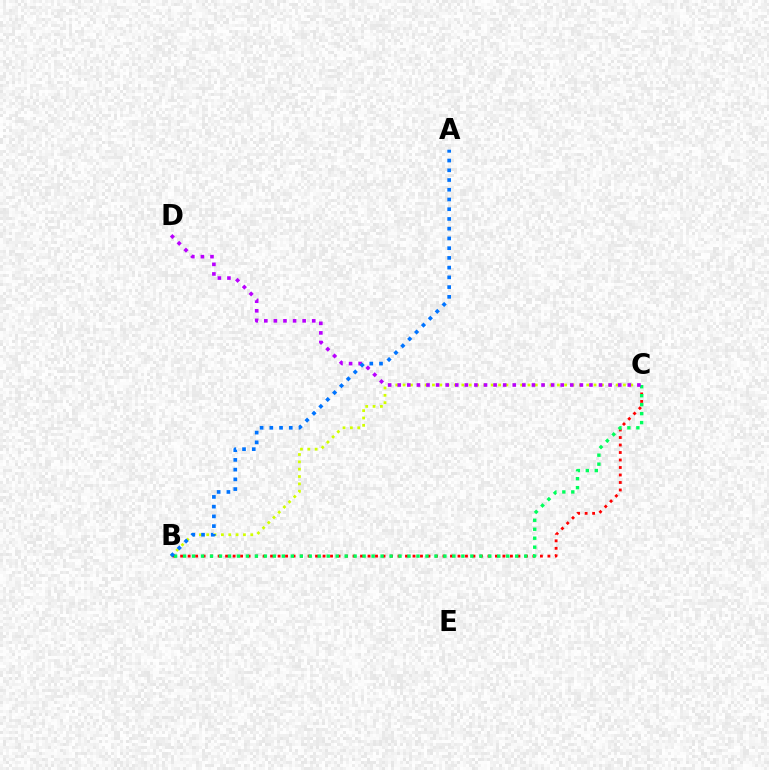{('B', 'C'): [{'color': '#d1ff00', 'line_style': 'dotted', 'thickness': 2.0}, {'color': '#ff0000', 'line_style': 'dotted', 'thickness': 2.04}, {'color': '#00ff5c', 'line_style': 'dotted', 'thickness': 2.44}], ('C', 'D'): [{'color': '#b900ff', 'line_style': 'dotted', 'thickness': 2.6}], ('A', 'B'): [{'color': '#0074ff', 'line_style': 'dotted', 'thickness': 2.64}]}